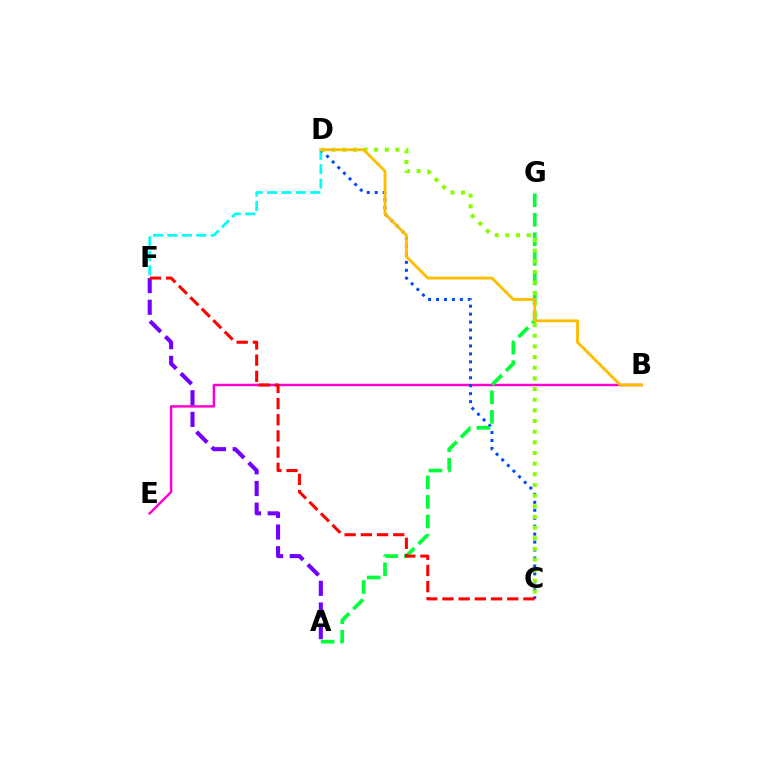{('B', 'E'): [{'color': '#ff00cf', 'line_style': 'solid', 'thickness': 1.76}], ('A', 'F'): [{'color': '#7200ff', 'line_style': 'dashed', 'thickness': 2.94}], ('D', 'F'): [{'color': '#00fff6', 'line_style': 'dashed', 'thickness': 1.96}], ('C', 'D'): [{'color': '#004bff', 'line_style': 'dotted', 'thickness': 2.16}, {'color': '#84ff00', 'line_style': 'dotted', 'thickness': 2.89}], ('A', 'G'): [{'color': '#00ff39', 'line_style': 'dashed', 'thickness': 2.65}], ('C', 'F'): [{'color': '#ff0000', 'line_style': 'dashed', 'thickness': 2.2}], ('B', 'D'): [{'color': '#ffbd00', 'line_style': 'solid', 'thickness': 2.05}]}